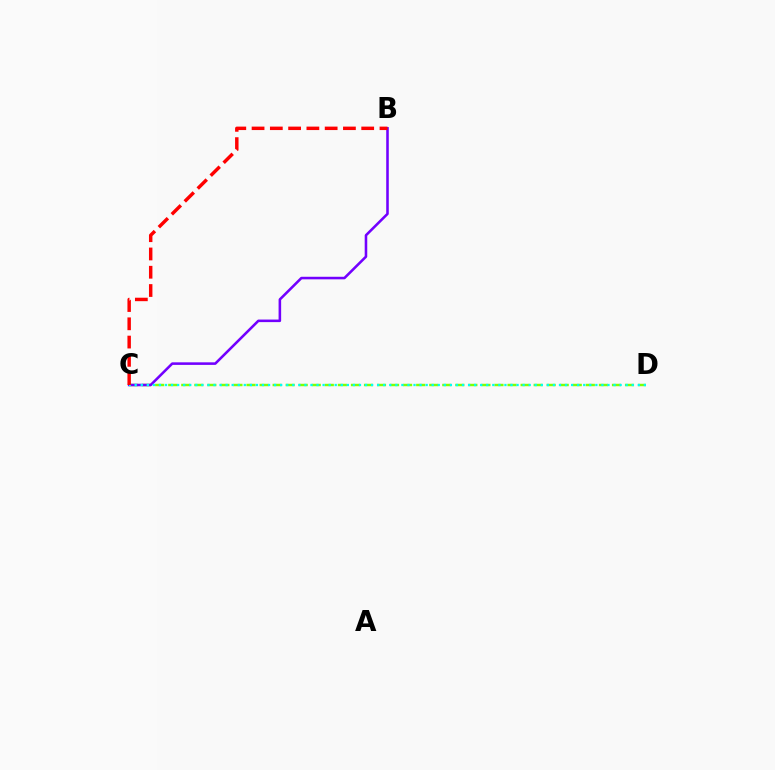{('C', 'D'): [{'color': '#84ff00', 'line_style': 'dashed', 'thickness': 1.77}, {'color': '#00fff6', 'line_style': 'dotted', 'thickness': 1.65}], ('B', 'C'): [{'color': '#7200ff', 'line_style': 'solid', 'thickness': 1.85}, {'color': '#ff0000', 'line_style': 'dashed', 'thickness': 2.48}]}